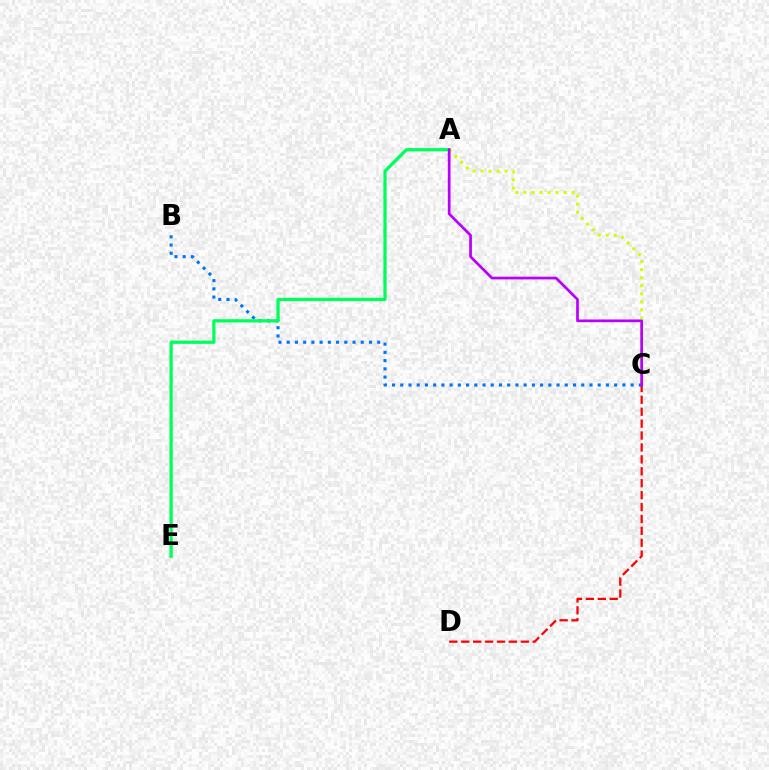{('B', 'C'): [{'color': '#0074ff', 'line_style': 'dotted', 'thickness': 2.24}], ('A', 'E'): [{'color': '#00ff5c', 'line_style': 'solid', 'thickness': 2.35}], ('C', 'D'): [{'color': '#ff0000', 'line_style': 'dashed', 'thickness': 1.62}], ('A', 'C'): [{'color': '#d1ff00', 'line_style': 'dotted', 'thickness': 2.18}, {'color': '#b900ff', 'line_style': 'solid', 'thickness': 1.96}]}